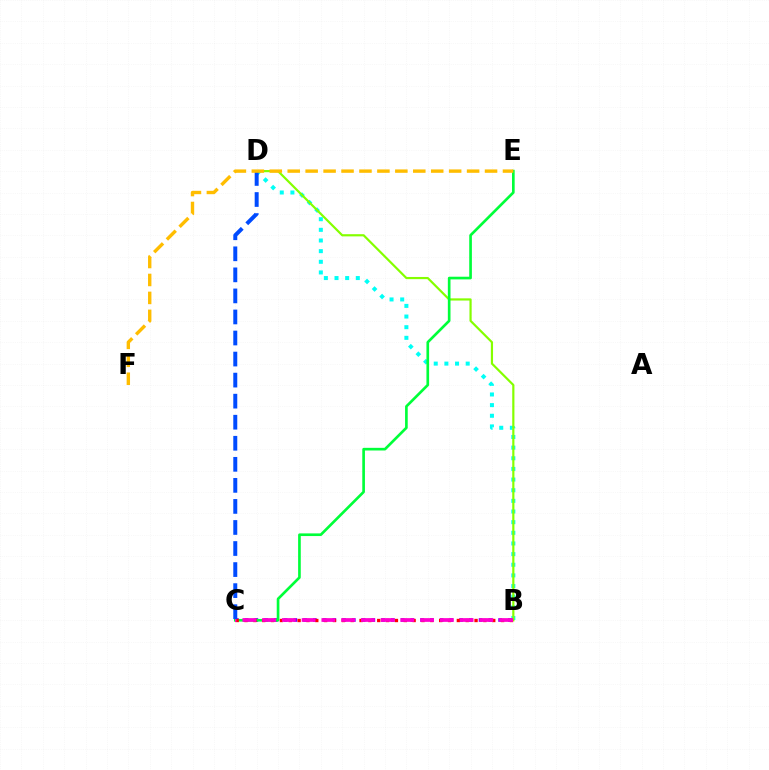{('B', 'D'): [{'color': '#00fff6', 'line_style': 'dotted', 'thickness': 2.89}, {'color': '#84ff00', 'line_style': 'solid', 'thickness': 1.58}], ('B', 'C'): [{'color': '#7200ff', 'line_style': 'dotted', 'thickness': 2.65}, {'color': '#ff0000', 'line_style': 'dotted', 'thickness': 2.4}, {'color': '#ff00cf', 'line_style': 'dashed', 'thickness': 2.68}], ('C', 'E'): [{'color': '#00ff39', 'line_style': 'solid', 'thickness': 1.92}], ('C', 'D'): [{'color': '#004bff', 'line_style': 'dashed', 'thickness': 2.86}], ('E', 'F'): [{'color': '#ffbd00', 'line_style': 'dashed', 'thickness': 2.44}]}